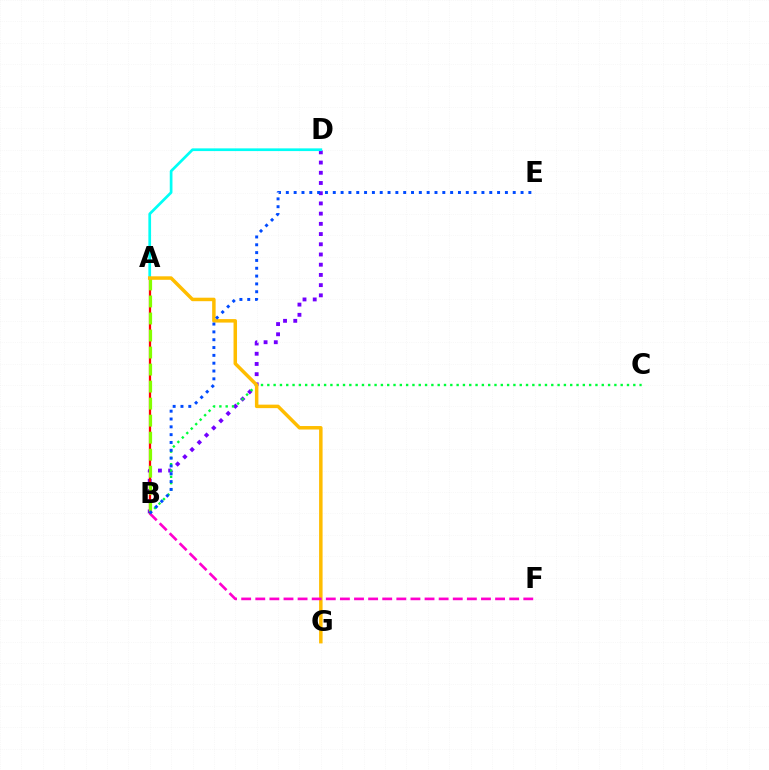{('B', 'D'): [{'color': '#7200ff', 'line_style': 'dotted', 'thickness': 2.78}], ('A', 'B'): [{'color': '#ff0000', 'line_style': 'solid', 'thickness': 1.64}, {'color': '#84ff00', 'line_style': 'dashed', 'thickness': 2.31}], ('B', 'C'): [{'color': '#00ff39', 'line_style': 'dotted', 'thickness': 1.71}], ('A', 'D'): [{'color': '#00fff6', 'line_style': 'solid', 'thickness': 1.95}], ('A', 'G'): [{'color': '#ffbd00', 'line_style': 'solid', 'thickness': 2.51}], ('B', 'F'): [{'color': '#ff00cf', 'line_style': 'dashed', 'thickness': 1.92}], ('B', 'E'): [{'color': '#004bff', 'line_style': 'dotted', 'thickness': 2.13}]}